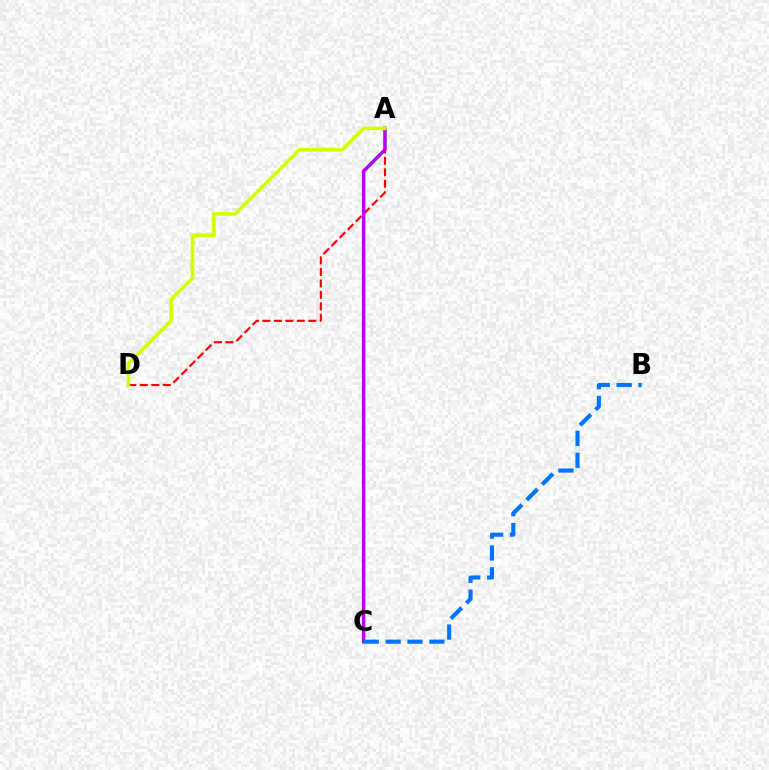{('A', 'C'): [{'color': '#00ff5c', 'line_style': 'solid', 'thickness': 2.51}, {'color': '#b900ff', 'line_style': 'solid', 'thickness': 2.37}], ('A', 'D'): [{'color': '#ff0000', 'line_style': 'dashed', 'thickness': 1.56}, {'color': '#d1ff00', 'line_style': 'solid', 'thickness': 2.58}], ('B', 'C'): [{'color': '#0074ff', 'line_style': 'dashed', 'thickness': 2.97}]}